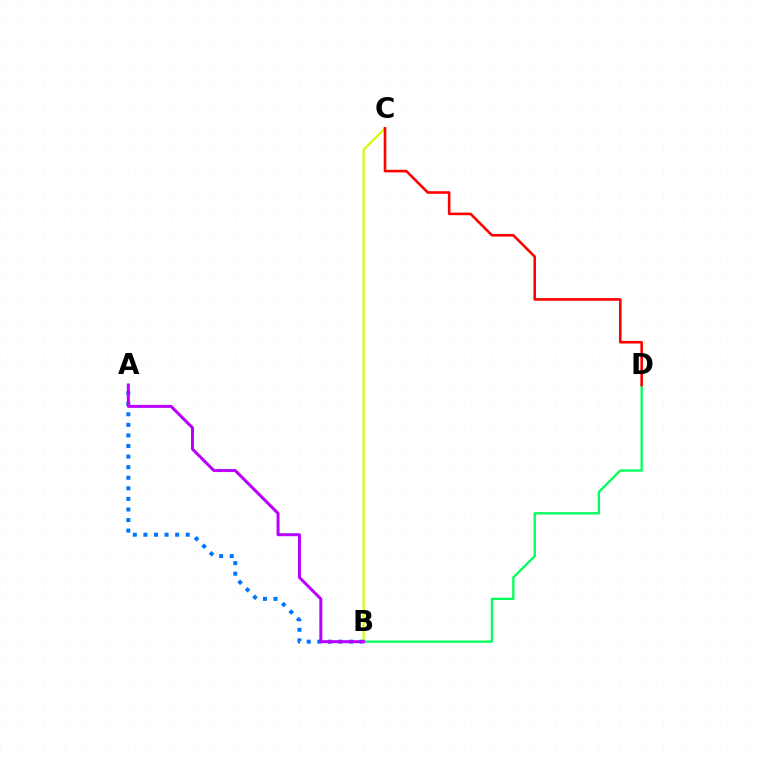{('B', 'D'): [{'color': '#00ff5c', 'line_style': 'solid', 'thickness': 1.67}], ('B', 'C'): [{'color': '#d1ff00', 'line_style': 'solid', 'thickness': 1.59}], ('C', 'D'): [{'color': '#ff0000', 'line_style': 'solid', 'thickness': 1.86}], ('A', 'B'): [{'color': '#0074ff', 'line_style': 'dotted', 'thickness': 2.87}, {'color': '#b900ff', 'line_style': 'solid', 'thickness': 2.15}]}